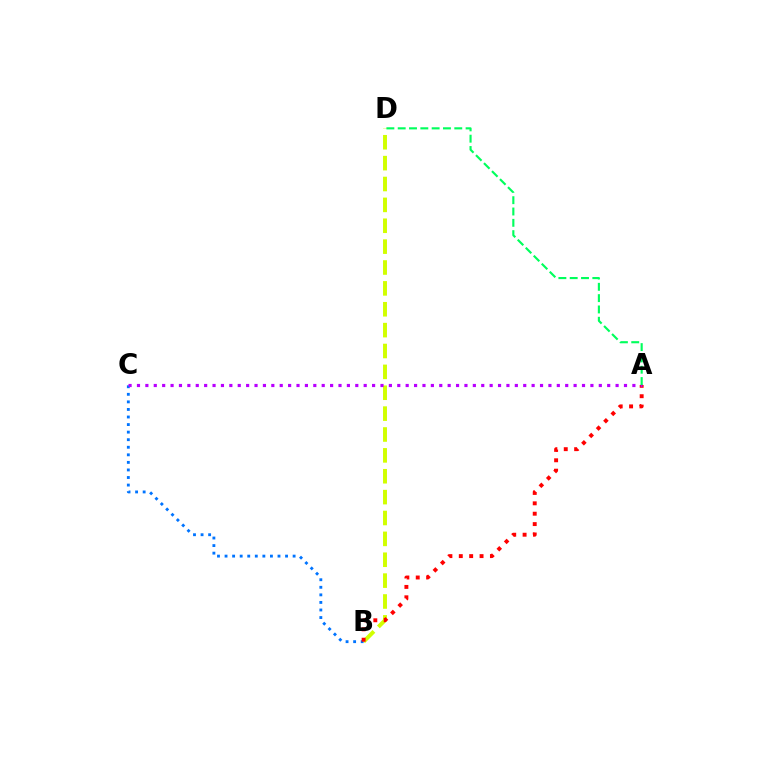{('B', 'C'): [{'color': '#0074ff', 'line_style': 'dotted', 'thickness': 2.05}], ('B', 'D'): [{'color': '#d1ff00', 'line_style': 'dashed', 'thickness': 2.84}], ('A', 'B'): [{'color': '#ff0000', 'line_style': 'dotted', 'thickness': 2.82}], ('A', 'C'): [{'color': '#b900ff', 'line_style': 'dotted', 'thickness': 2.28}], ('A', 'D'): [{'color': '#00ff5c', 'line_style': 'dashed', 'thickness': 1.54}]}